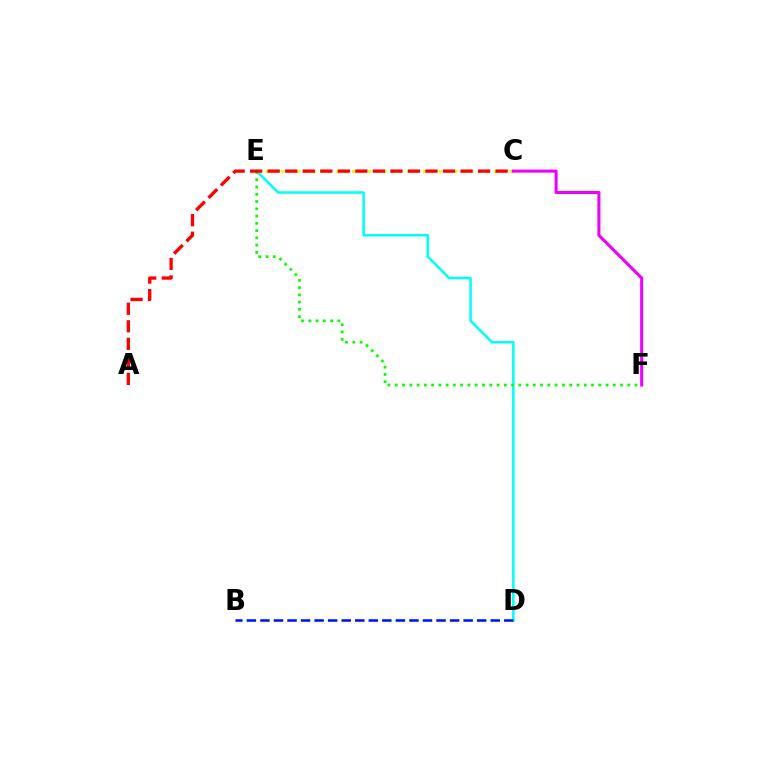{('D', 'E'): [{'color': '#00fff6', 'line_style': 'solid', 'thickness': 1.82}], ('C', 'E'): [{'color': '#fcf500', 'line_style': 'dotted', 'thickness': 2.14}], ('C', 'F'): [{'color': '#ee00ff', 'line_style': 'solid', 'thickness': 2.19}], ('E', 'F'): [{'color': '#08ff00', 'line_style': 'dotted', 'thickness': 1.97}], ('A', 'C'): [{'color': '#ff0000', 'line_style': 'dashed', 'thickness': 2.38}], ('B', 'D'): [{'color': '#0010ff', 'line_style': 'dashed', 'thickness': 1.84}]}